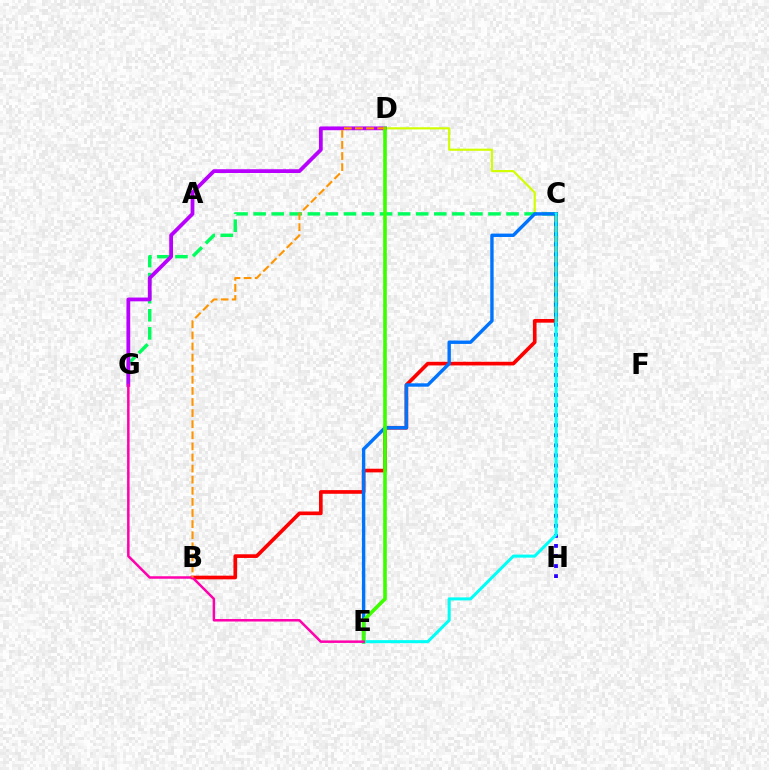{('C', 'D'): [{'color': '#d1ff00', 'line_style': 'solid', 'thickness': 1.55}], ('C', 'G'): [{'color': '#00ff5c', 'line_style': 'dashed', 'thickness': 2.45}], ('B', 'C'): [{'color': '#ff0000', 'line_style': 'solid', 'thickness': 2.64}], ('C', 'E'): [{'color': '#0074ff', 'line_style': 'solid', 'thickness': 2.44}, {'color': '#00fff6', 'line_style': 'solid', 'thickness': 2.19}], ('C', 'H'): [{'color': '#2500ff', 'line_style': 'dotted', 'thickness': 2.73}], ('D', 'G'): [{'color': '#b900ff', 'line_style': 'solid', 'thickness': 2.72}], ('D', 'E'): [{'color': '#3dff00', 'line_style': 'solid', 'thickness': 2.62}], ('E', 'G'): [{'color': '#ff00ac', 'line_style': 'solid', 'thickness': 1.8}], ('B', 'D'): [{'color': '#ff9400', 'line_style': 'dashed', 'thickness': 1.51}]}